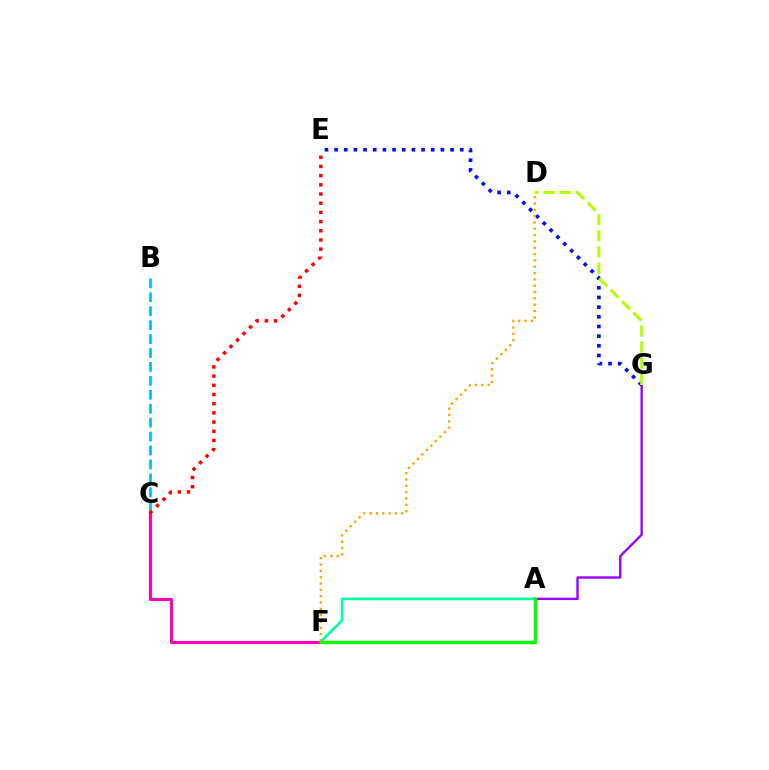{('A', 'G'): [{'color': '#9b00ff', 'line_style': 'solid', 'thickness': 1.7}], ('B', 'C'): [{'color': '#00b5ff', 'line_style': 'dashed', 'thickness': 1.89}], ('C', 'F'): [{'color': '#ff00bd', 'line_style': 'solid', 'thickness': 2.21}], ('E', 'G'): [{'color': '#0010ff', 'line_style': 'dotted', 'thickness': 2.63}], ('D', 'G'): [{'color': '#b3ff00', 'line_style': 'dashed', 'thickness': 2.19}], ('C', 'E'): [{'color': '#ff0000', 'line_style': 'dotted', 'thickness': 2.5}], ('A', 'F'): [{'color': '#00ff9d', 'line_style': 'solid', 'thickness': 1.9}, {'color': '#08ff00', 'line_style': 'solid', 'thickness': 2.48}], ('D', 'F'): [{'color': '#ffa500', 'line_style': 'dotted', 'thickness': 1.72}]}